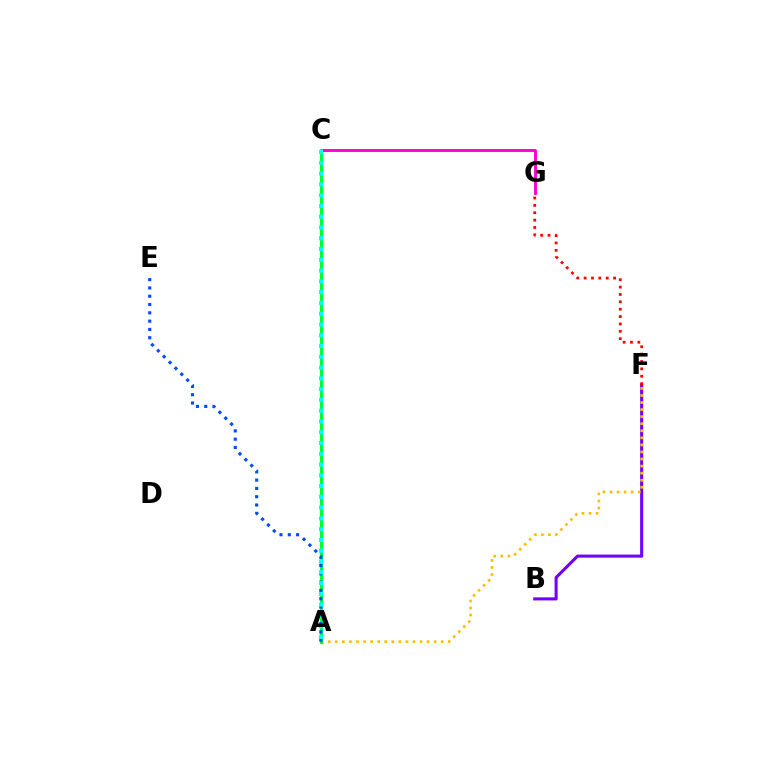{('A', 'C'): [{'color': '#84ff00', 'line_style': 'dashed', 'thickness': 1.89}, {'color': '#00ff39', 'line_style': 'solid', 'thickness': 2.23}, {'color': '#00fff6', 'line_style': 'dotted', 'thickness': 2.93}], ('C', 'G'): [{'color': '#ff00cf', 'line_style': 'solid', 'thickness': 2.08}], ('B', 'F'): [{'color': '#7200ff', 'line_style': 'solid', 'thickness': 2.22}], ('A', 'F'): [{'color': '#ffbd00', 'line_style': 'dotted', 'thickness': 1.92}], ('F', 'G'): [{'color': '#ff0000', 'line_style': 'dotted', 'thickness': 2.0}], ('A', 'E'): [{'color': '#004bff', 'line_style': 'dotted', 'thickness': 2.26}]}